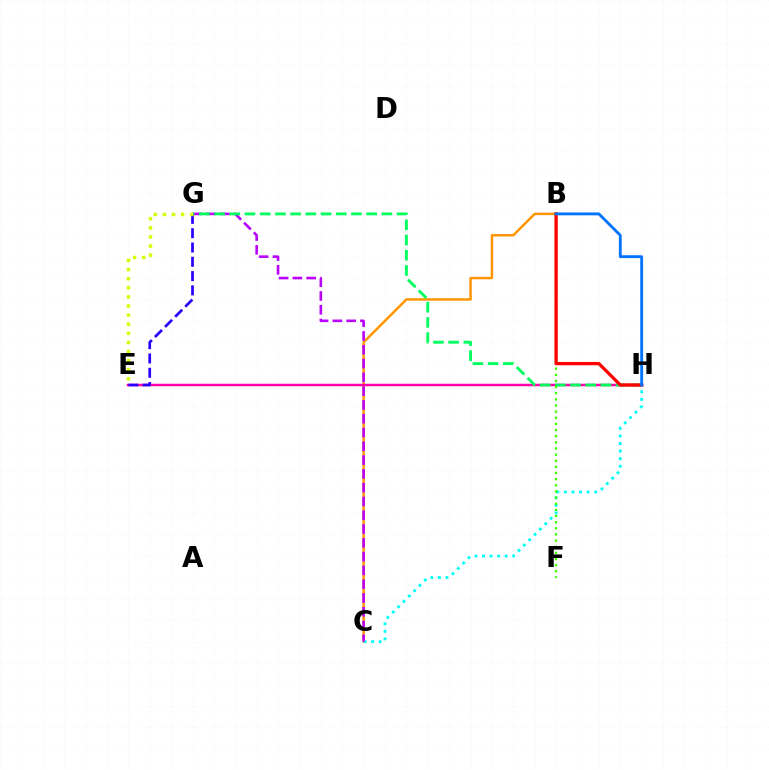{('B', 'C'): [{'color': '#ff9400', 'line_style': 'solid', 'thickness': 1.77}], ('C', 'H'): [{'color': '#00fff6', 'line_style': 'dotted', 'thickness': 2.06}], ('C', 'G'): [{'color': '#b900ff', 'line_style': 'dashed', 'thickness': 1.87}], ('E', 'H'): [{'color': '#ff00ac', 'line_style': 'solid', 'thickness': 1.79}], ('G', 'H'): [{'color': '#00ff5c', 'line_style': 'dashed', 'thickness': 2.07}], ('B', 'F'): [{'color': '#3dff00', 'line_style': 'dotted', 'thickness': 1.67}], ('E', 'G'): [{'color': '#2500ff', 'line_style': 'dashed', 'thickness': 1.94}, {'color': '#d1ff00', 'line_style': 'dotted', 'thickness': 2.47}], ('B', 'H'): [{'color': '#ff0000', 'line_style': 'solid', 'thickness': 2.36}, {'color': '#0074ff', 'line_style': 'solid', 'thickness': 2.06}]}